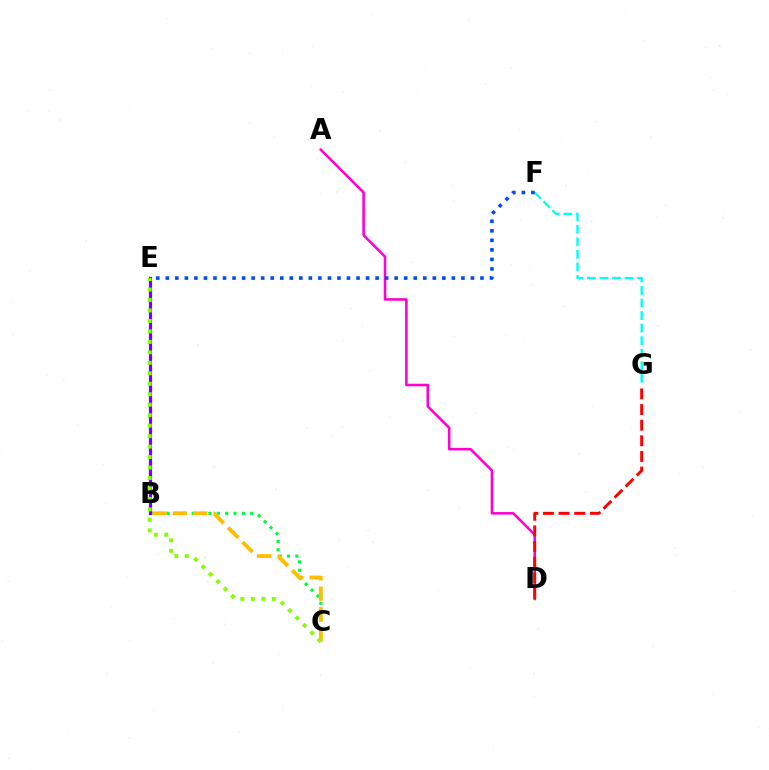{('B', 'C'): [{'color': '#00ff39', 'line_style': 'dotted', 'thickness': 2.27}, {'color': '#ffbd00', 'line_style': 'dashed', 'thickness': 2.77}], ('A', 'D'): [{'color': '#ff00cf', 'line_style': 'solid', 'thickness': 1.85}], ('F', 'G'): [{'color': '#00fff6', 'line_style': 'dashed', 'thickness': 1.7}], ('E', 'F'): [{'color': '#004bff', 'line_style': 'dotted', 'thickness': 2.59}], ('B', 'E'): [{'color': '#7200ff', 'line_style': 'solid', 'thickness': 2.28}], ('D', 'G'): [{'color': '#ff0000', 'line_style': 'dashed', 'thickness': 2.12}], ('C', 'E'): [{'color': '#84ff00', 'line_style': 'dotted', 'thickness': 2.84}]}